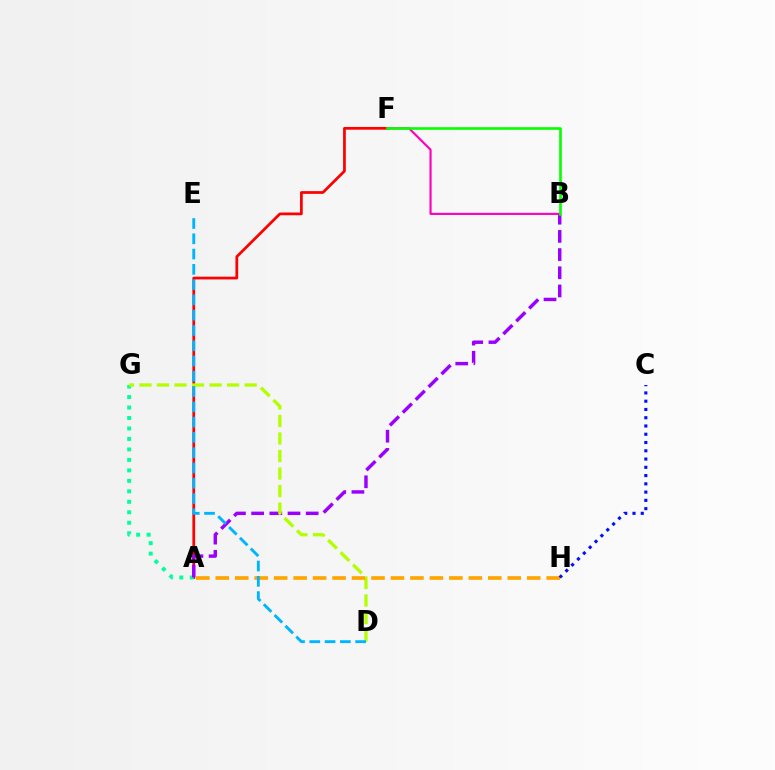{('A', 'F'): [{'color': '#ff0000', 'line_style': 'solid', 'thickness': 1.97}], ('A', 'G'): [{'color': '#00ff9d', 'line_style': 'dotted', 'thickness': 2.85}], ('A', 'B'): [{'color': '#9b00ff', 'line_style': 'dashed', 'thickness': 2.47}], ('D', 'G'): [{'color': '#b3ff00', 'line_style': 'dashed', 'thickness': 2.38}], ('A', 'H'): [{'color': '#ffa500', 'line_style': 'dashed', 'thickness': 2.64}], ('D', 'E'): [{'color': '#00b5ff', 'line_style': 'dashed', 'thickness': 2.08}], ('C', 'H'): [{'color': '#0010ff', 'line_style': 'dotted', 'thickness': 2.25}], ('B', 'F'): [{'color': '#ff00bd', 'line_style': 'solid', 'thickness': 1.55}, {'color': '#08ff00', 'line_style': 'solid', 'thickness': 1.9}]}